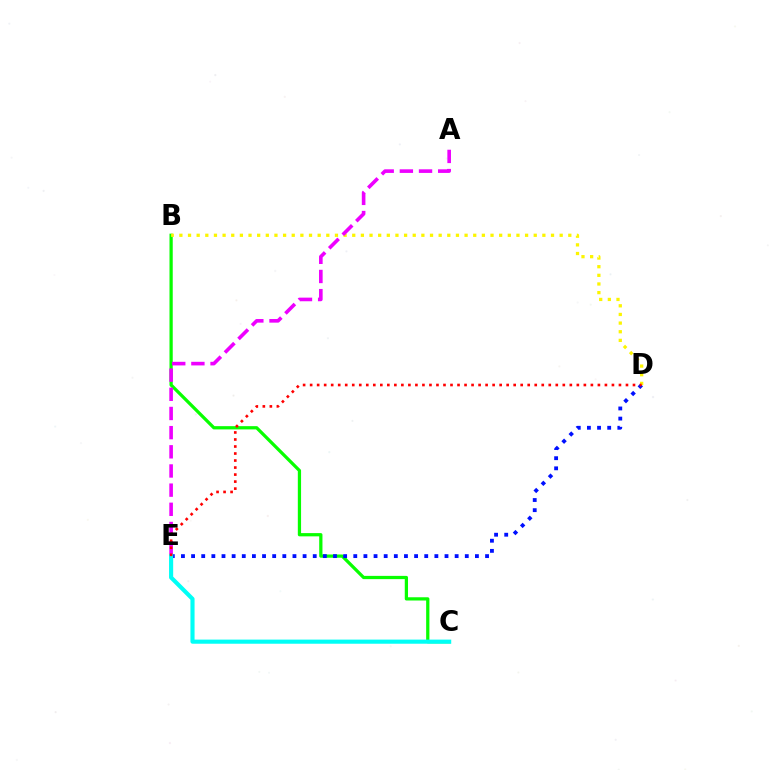{('B', 'C'): [{'color': '#08ff00', 'line_style': 'solid', 'thickness': 2.34}], ('D', 'E'): [{'color': '#0010ff', 'line_style': 'dotted', 'thickness': 2.75}, {'color': '#ff0000', 'line_style': 'dotted', 'thickness': 1.91}], ('B', 'D'): [{'color': '#fcf500', 'line_style': 'dotted', 'thickness': 2.35}], ('A', 'E'): [{'color': '#ee00ff', 'line_style': 'dashed', 'thickness': 2.6}], ('C', 'E'): [{'color': '#00fff6', 'line_style': 'solid', 'thickness': 2.97}]}